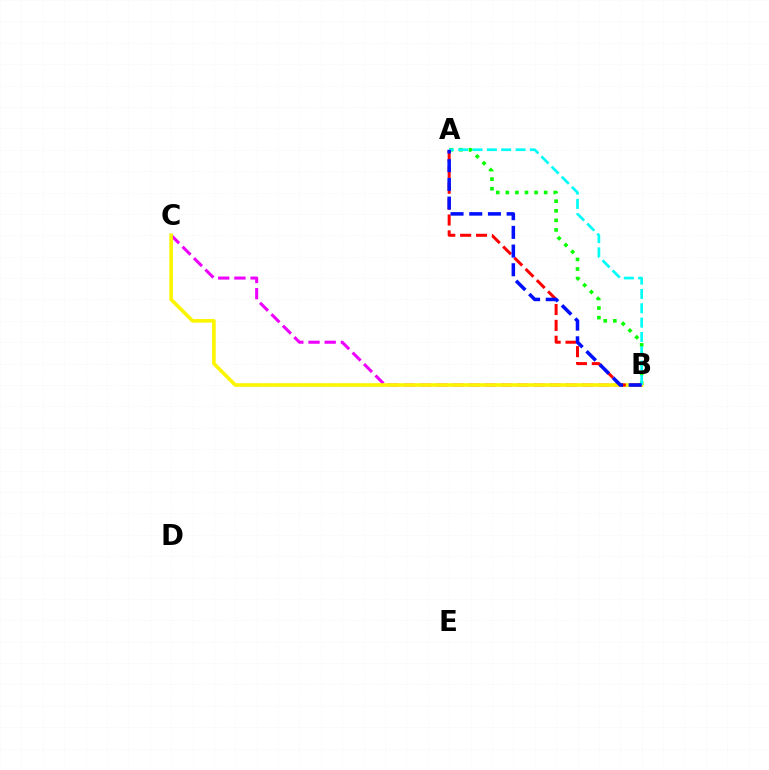{('B', 'C'): [{'color': '#ee00ff', 'line_style': 'dashed', 'thickness': 2.2}, {'color': '#fcf500', 'line_style': 'solid', 'thickness': 2.59}], ('A', 'B'): [{'color': '#08ff00', 'line_style': 'dotted', 'thickness': 2.6}, {'color': '#ff0000', 'line_style': 'dashed', 'thickness': 2.16}, {'color': '#00fff6', 'line_style': 'dashed', 'thickness': 1.95}, {'color': '#0010ff', 'line_style': 'dashed', 'thickness': 2.54}]}